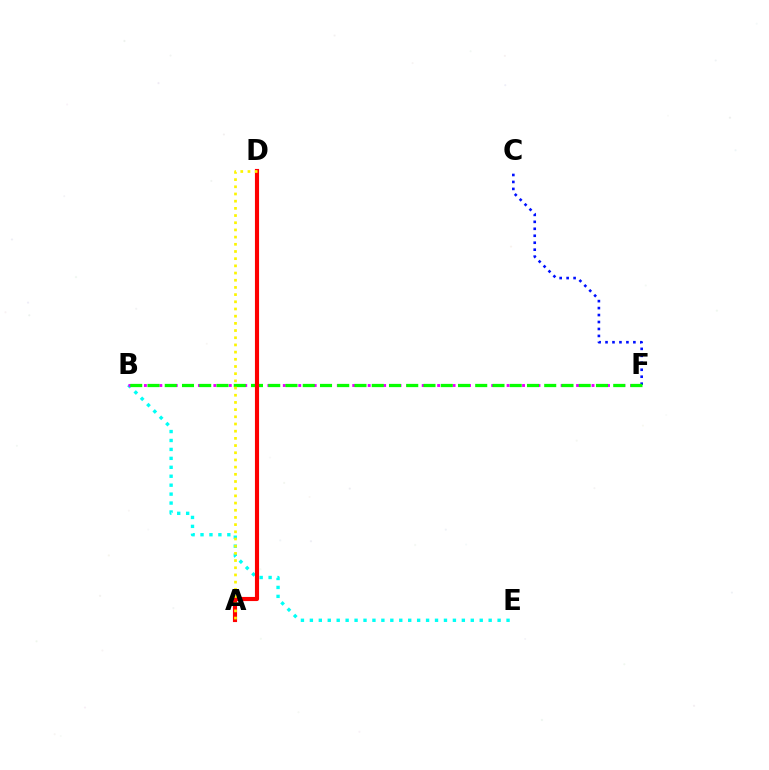{('C', 'F'): [{'color': '#0010ff', 'line_style': 'dotted', 'thickness': 1.89}], ('B', 'E'): [{'color': '#00fff6', 'line_style': 'dotted', 'thickness': 2.43}], ('B', 'F'): [{'color': '#ee00ff', 'line_style': 'dotted', 'thickness': 2.1}, {'color': '#08ff00', 'line_style': 'dashed', 'thickness': 2.34}], ('A', 'D'): [{'color': '#ff0000', 'line_style': 'solid', 'thickness': 2.97}, {'color': '#fcf500', 'line_style': 'dotted', 'thickness': 1.95}]}